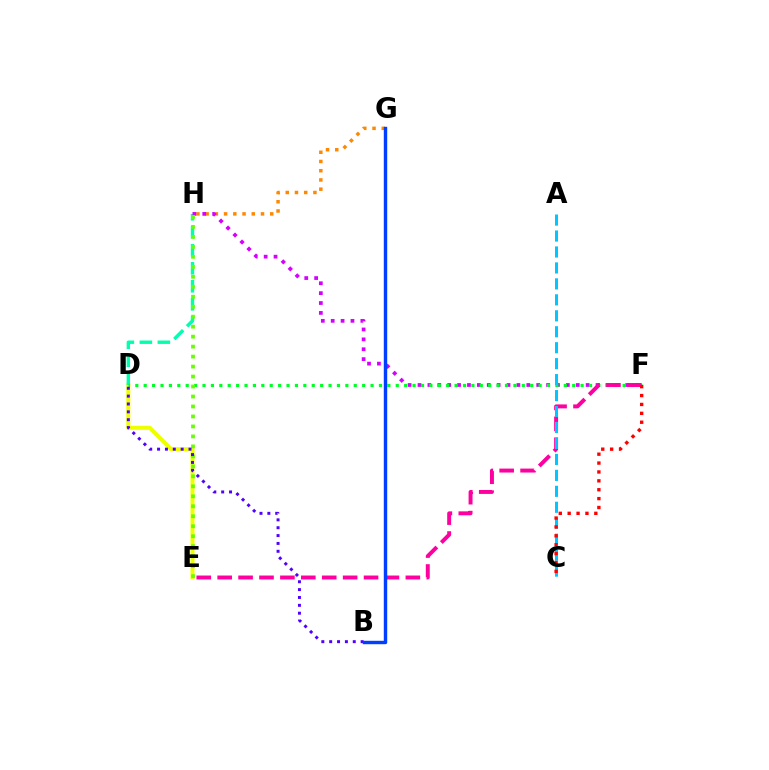{('D', 'E'): [{'color': '#eeff00', 'line_style': 'solid', 'thickness': 2.88}], ('G', 'H'): [{'color': '#ff8800', 'line_style': 'dotted', 'thickness': 2.51}], ('D', 'H'): [{'color': '#00ffaf', 'line_style': 'dashed', 'thickness': 2.45}], ('F', 'H'): [{'color': '#d600ff', 'line_style': 'dotted', 'thickness': 2.69}], ('D', 'F'): [{'color': '#00ff27', 'line_style': 'dotted', 'thickness': 2.28}], ('E', 'F'): [{'color': '#ff00a0', 'line_style': 'dashed', 'thickness': 2.84}], ('A', 'C'): [{'color': '#00c7ff', 'line_style': 'dashed', 'thickness': 2.17}], ('E', 'H'): [{'color': '#66ff00', 'line_style': 'dotted', 'thickness': 2.71}], ('B', 'D'): [{'color': '#4f00ff', 'line_style': 'dotted', 'thickness': 2.14}], ('C', 'F'): [{'color': '#ff0000', 'line_style': 'dotted', 'thickness': 2.41}], ('B', 'G'): [{'color': '#003fff', 'line_style': 'solid', 'thickness': 2.46}]}